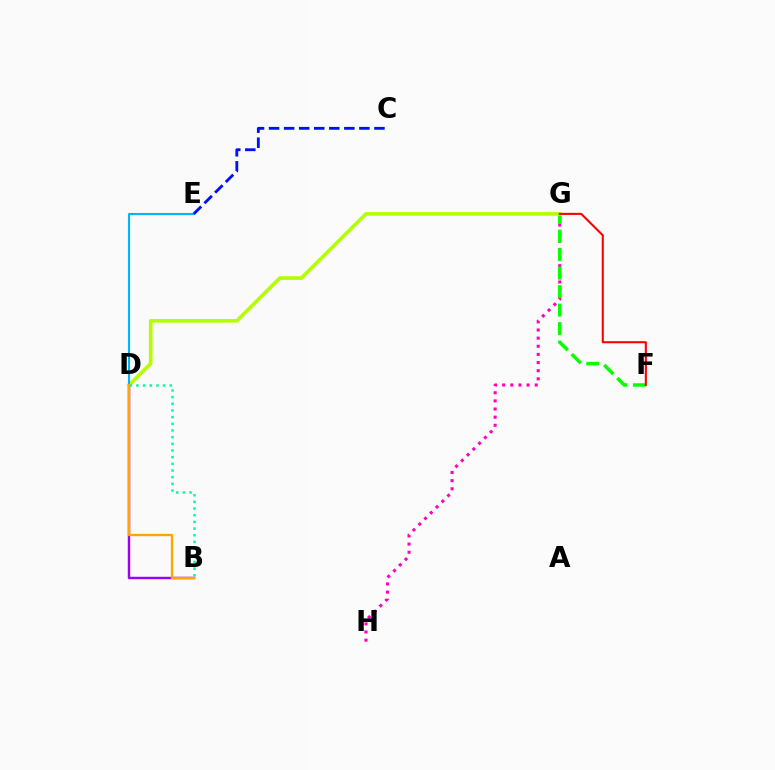{('G', 'H'): [{'color': '#ff00bd', 'line_style': 'dotted', 'thickness': 2.21}], ('F', 'G'): [{'color': '#08ff00', 'line_style': 'dashed', 'thickness': 2.51}, {'color': '#ff0000', 'line_style': 'solid', 'thickness': 1.5}], ('B', 'D'): [{'color': '#9b00ff', 'line_style': 'solid', 'thickness': 1.76}, {'color': '#00ff9d', 'line_style': 'dotted', 'thickness': 1.81}, {'color': '#ffa500', 'line_style': 'solid', 'thickness': 1.67}], ('D', 'G'): [{'color': '#b3ff00', 'line_style': 'solid', 'thickness': 2.61}], ('D', 'E'): [{'color': '#00b5ff', 'line_style': 'solid', 'thickness': 1.52}], ('C', 'E'): [{'color': '#0010ff', 'line_style': 'dashed', 'thickness': 2.05}]}